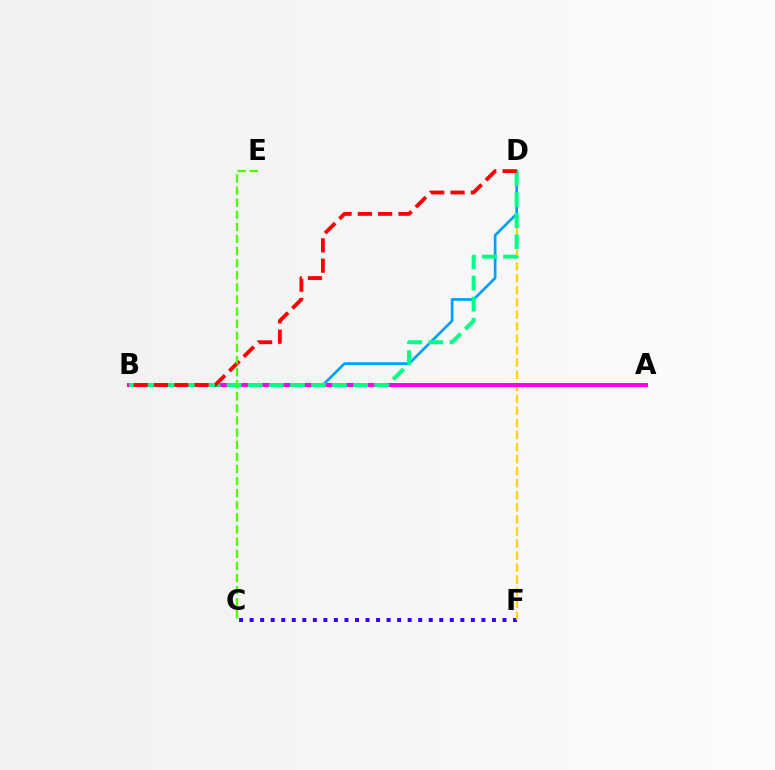{('C', 'F'): [{'color': '#3700ff', 'line_style': 'dotted', 'thickness': 2.86}], ('D', 'F'): [{'color': '#ffd500', 'line_style': 'dashed', 'thickness': 1.64}], ('B', 'D'): [{'color': '#009eff', 'line_style': 'solid', 'thickness': 1.93}, {'color': '#00ff86', 'line_style': 'dashed', 'thickness': 2.86}, {'color': '#ff0000', 'line_style': 'dashed', 'thickness': 2.76}], ('A', 'B'): [{'color': '#ff00ed', 'line_style': 'solid', 'thickness': 2.87}], ('C', 'E'): [{'color': '#4fff00', 'line_style': 'dashed', 'thickness': 1.64}]}